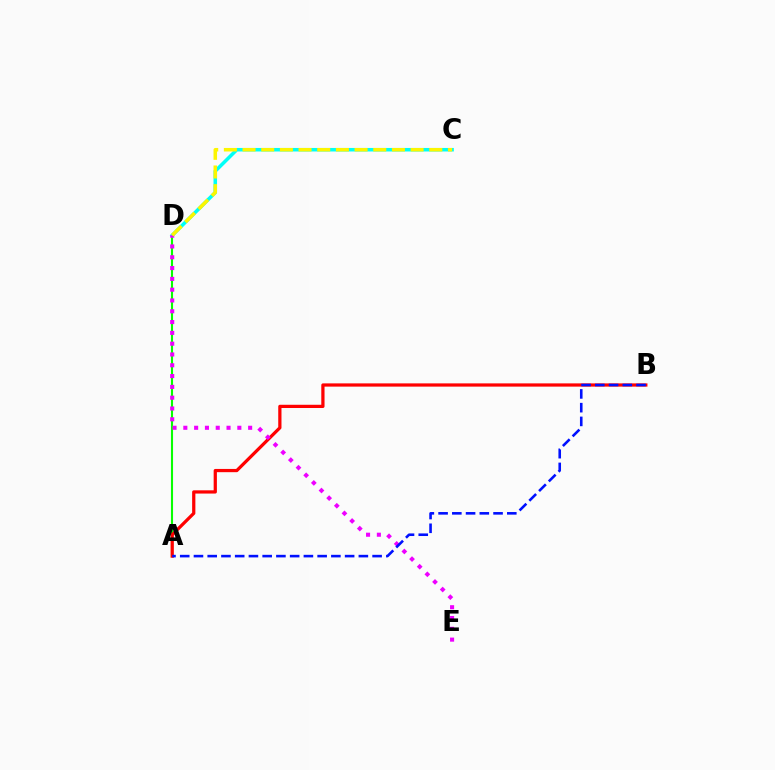{('A', 'D'): [{'color': '#08ff00', 'line_style': 'solid', 'thickness': 1.51}], ('A', 'B'): [{'color': '#ff0000', 'line_style': 'solid', 'thickness': 2.33}, {'color': '#0010ff', 'line_style': 'dashed', 'thickness': 1.87}], ('C', 'D'): [{'color': '#00fff6', 'line_style': 'solid', 'thickness': 2.54}, {'color': '#fcf500', 'line_style': 'dashed', 'thickness': 2.54}], ('D', 'E'): [{'color': '#ee00ff', 'line_style': 'dotted', 'thickness': 2.93}]}